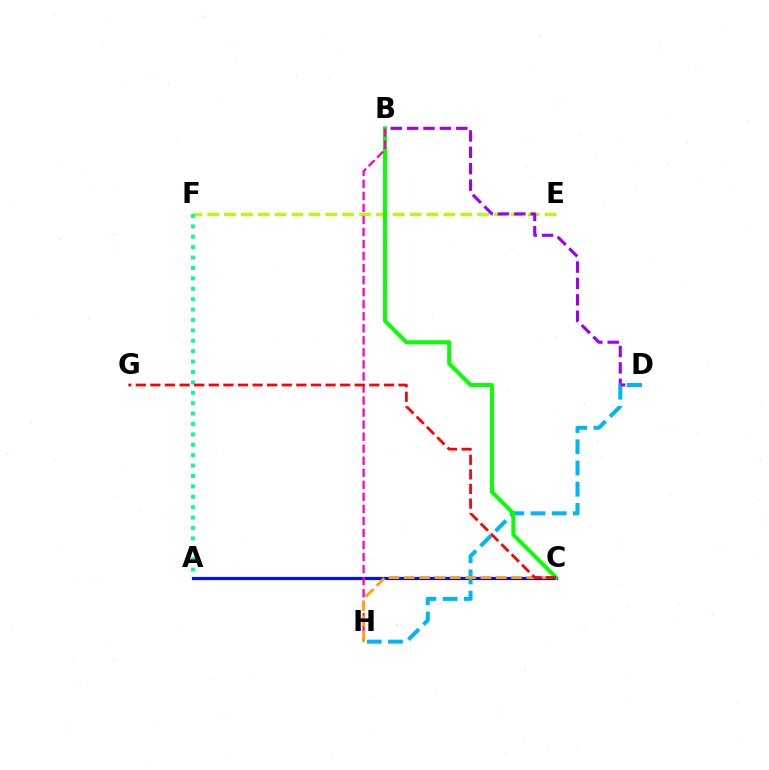{('A', 'C'): [{'color': '#0010ff', 'line_style': 'solid', 'thickness': 2.29}], ('E', 'F'): [{'color': '#b3ff00', 'line_style': 'dashed', 'thickness': 2.29}], ('B', 'D'): [{'color': '#9b00ff', 'line_style': 'dashed', 'thickness': 2.23}], ('A', 'F'): [{'color': '#00ff9d', 'line_style': 'dotted', 'thickness': 2.83}], ('D', 'H'): [{'color': '#00b5ff', 'line_style': 'dashed', 'thickness': 2.88}], ('B', 'C'): [{'color': '#08ff00', 'line_style': 'solid', 'thickness': 2.86}], ('B', 'H'): [{'color': '#ff00bd', 'line_style': 'dashed', 'thickness': 1.64}], ('C', 'H'): [{'color': '#ffa500', 'line_style': 'dashed', 'thickness': 2.08}], ('C', 'G'): [{'color': '#ff0000', 'line_style': 'dashed', 'thickness': 1.98}]}